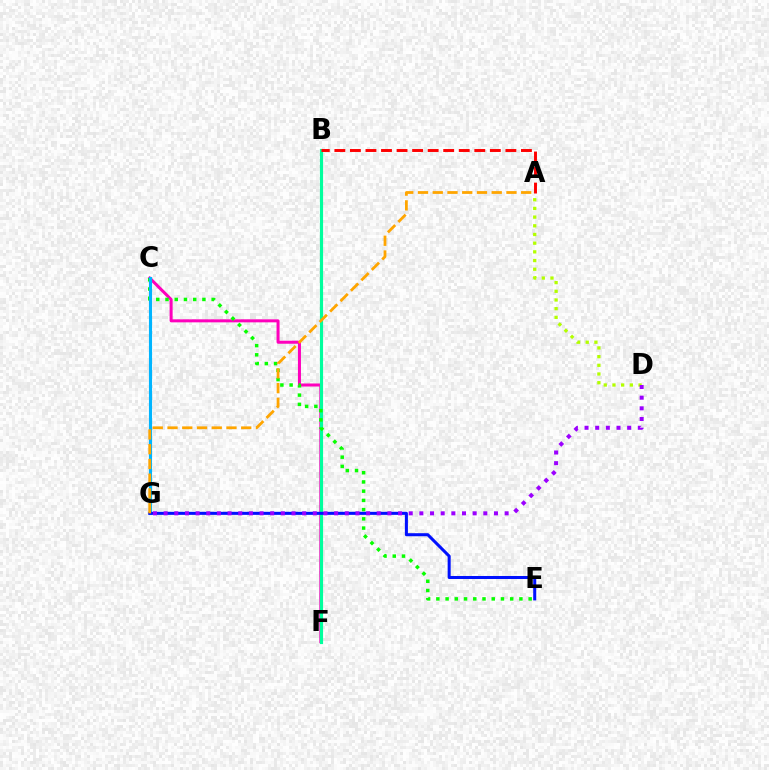{('C', 'F'): [{'color': '#ff00bd', 'line_style': 'solid', 'thickness': 2.18}], ('B', 'F'): [{'color': '#00ff9d', 'line_style': 'solid', 'thickness': 2.28}], ('C', 'E'): [{'color': '#08ff00', 'line_style': 'dotted', 'thickness': 2.51}], ('A', 'D'): [{'color': '#b3ff00', 'line_style': 'dotted', 'thickness': 2.36}], ('A', 'B'): [{'color': '#ff0000', 'line_style': 'dashed', 'thickness': 2.11}], ('C', 'G'): [{'color': '#00b5ff', 'line_style': 'solid', 'thickness': 2.24}], ('E', 'G'): [{'color': '#0010ff', 'line_style': 'solid', 'thickness': 2.18}], ('A', 'G'): [{'color': '#ffa500', 'line_style': 'dashed', 'thickness': 2.0}], ('D', 'G'): [{'color': '#9b00ff', 'line_style': 'dotted', 'thickness': 2.9}]}